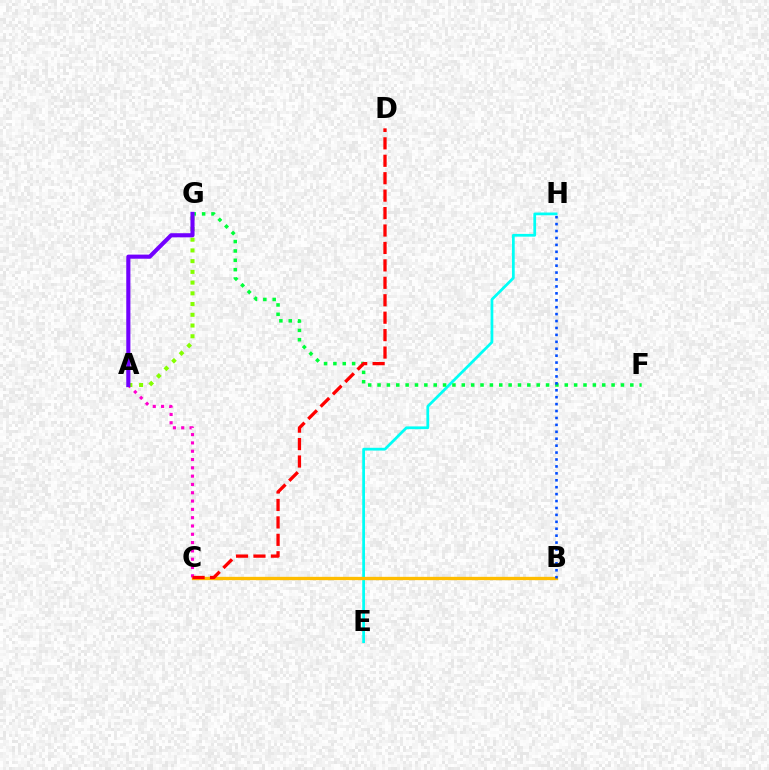{('E', 'H'): [{'color': '#00fff6', 'line_style': 'solid', 'thickness': 1.98}], ('B', 'C'): [{'color': '#ffbd00', 'line_style': 'solid', 'thickness': 2.39}], ('F', 'G'): [{'color': '#00ff39', 'line_style': 'dotted', 'thickness': 2.54}], ('A', 'C'): [{'color': '#ff00cf', 'line_style': 'dotted', 'thickness': 2.26}], ('C', 'D'): [{'color': '#ff0000', 'line_style': 'dashed', 'thickness': 2.37}], ('A', 'G'): [{'color': '#84ff00', 'line_style': 'dotted', 'thickness': 2.92}, {'color': '#7200ff', 'line_style': 'solid', 'thickness': 2.96}], ('B', 'H'): [{'color': '#004bff', 'line_style': 'dotted', 'thickness': 1.88}]}